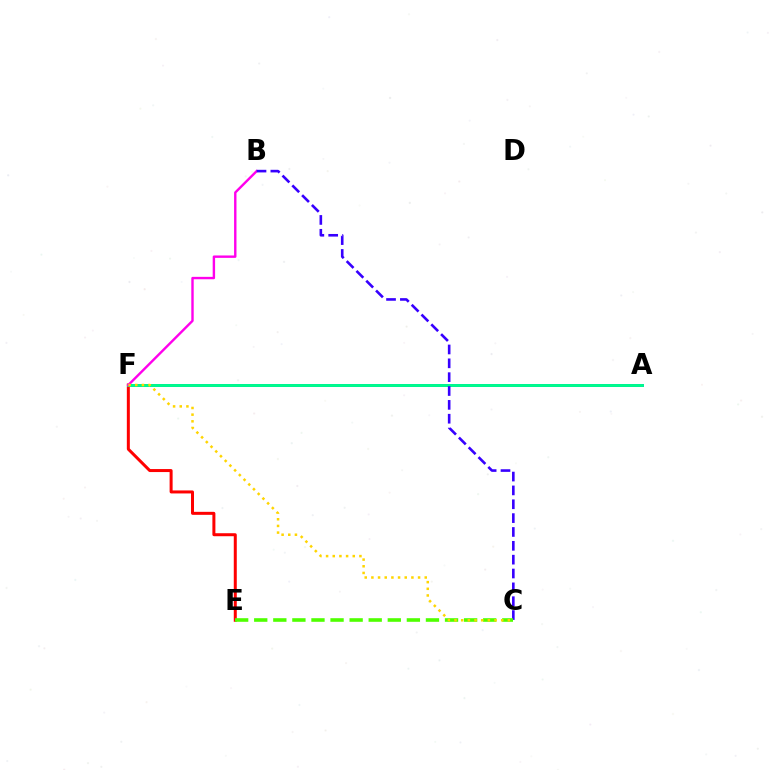{('A', 'F'): [{'color': '#009eff', 'line_style': 'solid', 'thickness': 2.12}, {'color': '#00ff86', 'line_style': 'solid', 'thickness': 1.98}], ('E', 'F'): [{'color': '#ff0000', 'line_style': 'solid', 'thickness': 2.16}], ('B', 'F'): [{'color': '#ff00ed', 'line_style': 'solid', 'thickness': 1.73}], ('B', 'C'): [{'color': '#3700ff', 'line_style': 'dashed', 'thickness': 1.88}], ('C', 'E'): [{'color': '#4fff00', 'line_style': 'dashed', 'thickness': 2.59}], ('C', 'F'): [{'color': '#ffd500', 'line_style': 'dotted', 'thickness': 1.81}]}